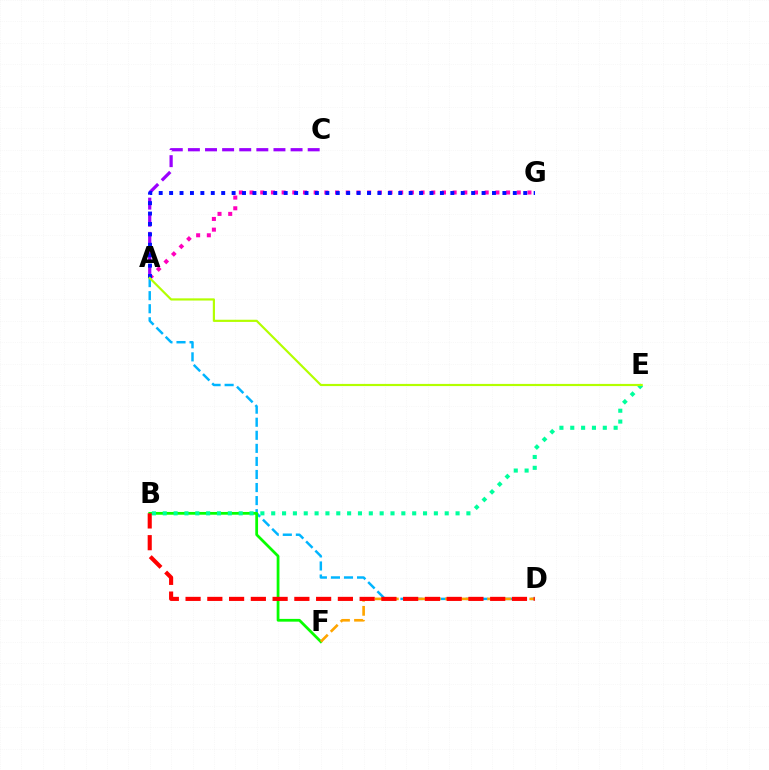{('A', 'G'): [{'color': '#ff00bd', 'line_style': 'dotted', 'thickness': 2.9}, {'color': '#0010ff', 'line_style': 'dotted', 'thickness': 2.83}], ('A', 'C'): [{'color': '#9b00ff', 'line_style': 'dashed', 'thickness': 2.32}], ('A', 'D'): [{'color': '#00b5ff', 'line_style': 'dashed', 'thickness': 1.77}], ('B', 'F'): [{'color': '#08ff00', 'line_style': 'solid', 'thickness': 1.99}], ('D', 'F'): [{'color': '#ffa500', 'line_style': 'dashed', 'thickness': 1.91}], ('B', 'D'): [{'color': '#ff0000', 'line_style': 'dashed', 'thickness': 2.96}], ('B', 'E'): [{'color': '#00ff9d', 'line_style': 'dotted', 'thickness': 2.95}], ('A', 'E'): [{'color': '#b3ff00', 'line_style': 'solid', 'thickness': 1.57}]}